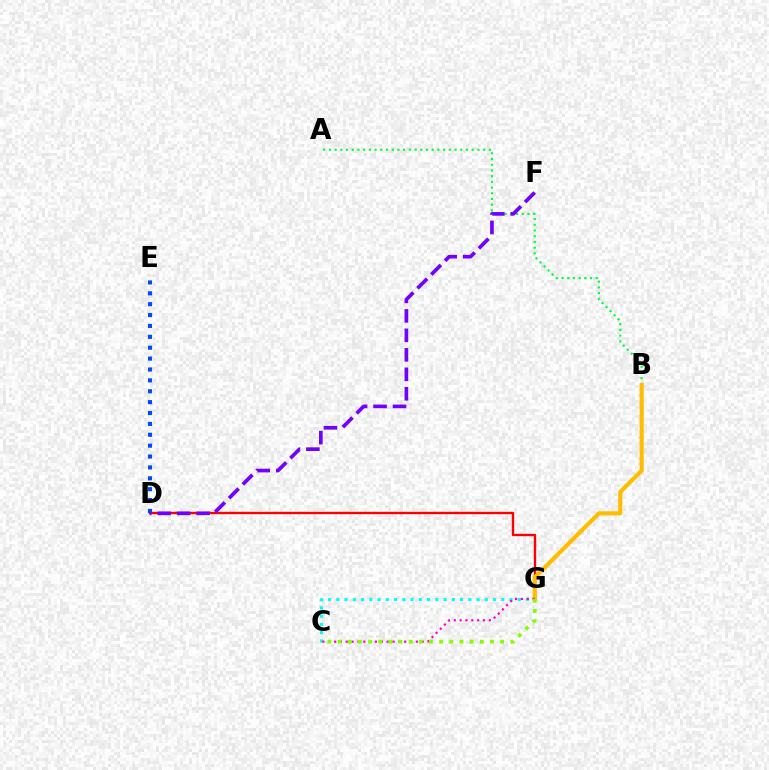{('C', 'G'): [{'color': '#00fff6', 'line_style': 'dotted', 'thickness': 2.24}, {'color': '#ff00cf', 'line_style': 'dotted', 'thickness': 1.59}, {'color': '#84ff00', 'line_style': 'dotted', 'thickness': 2.76}], ('D', 'G'): [{'color': '#ff0000', 'line_style': 'solid', 'thickness': 1.7}], ('A', 'B'): [{'color': '#00ff39', 'line_style': 'dotted', 'thickness': 1.55}], ('B', 'G'): [{'color': '#ffbd00', 'line_style': 'solid', 'thickness': 2.97}], ('D', 'E'): [{'color': '#004bff', 'line_style': 'dotted', 'thickness': 2.96}], ('D', 'F'): [{'color': '#7200ff', 'line_style': 'dashed', 'thickness': 2.65}]}